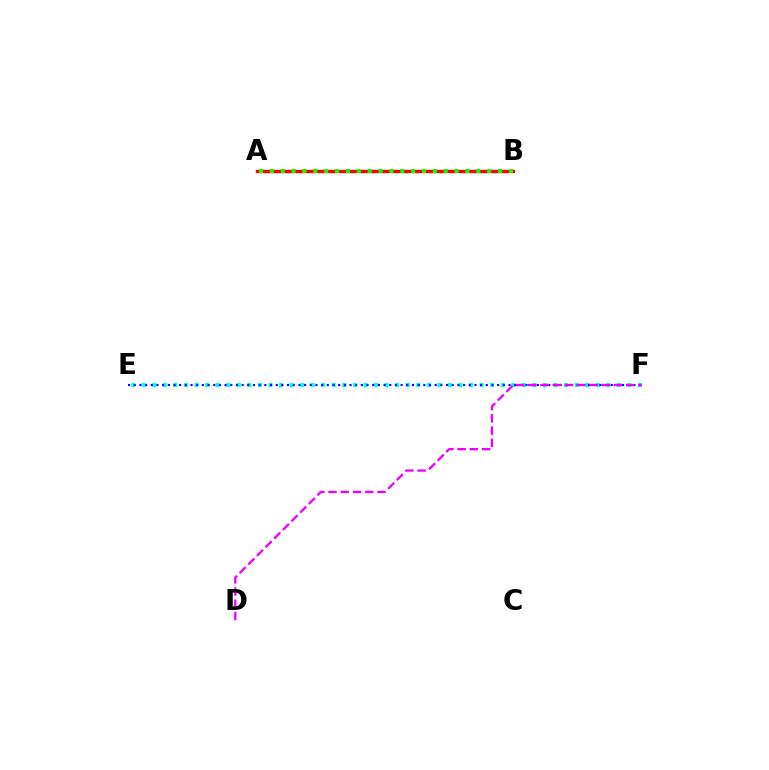{('E', 'F'): [{'color': '#00fff6', 'line_style': 'dotted', 'thickness': 2.87}, {'color': '#0010ff', 'line_style': 'dotted', 'thickness': 1.54}], ('A', 'B'): [{'color': '#fcf500', 'line_style': 'dotted', 'thickness': 2.04}, {'color': '#ff0000', 'line_style': 'solid', 'thickness': 2.44}, {'color': '#08ff00', 'line_style': 'dotted', 'thickness': 2.95}], ('D', 'F'): [{'color': '#ee00ff', 'line_style': 'dashed', 'thickness': 1.66}]}